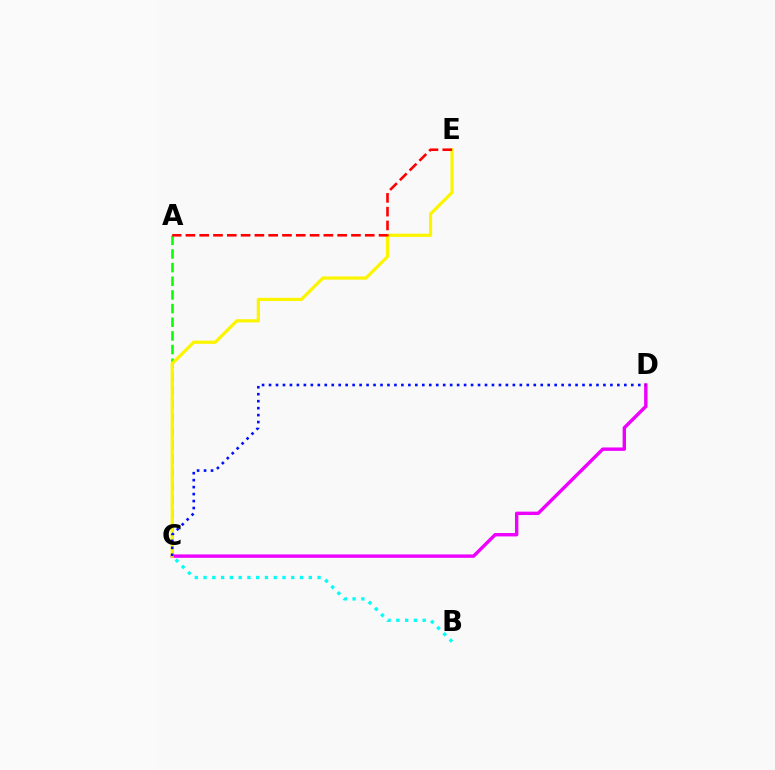{('A', 'C'): [{'color': '#08ff00', 'line_style': 'dashed', 'thickness': 1.86}], ('C', 'D'): [{'color': '#ee00ff', 'line_style': 'solid', 'thickness': 2.45}, {'color': '#0010ff', 'line_style': 'dotted', 'thickness': 1.89}], ('C', 'E'): [{'color': '#fcf500', 'line_style': 'solid', 'thickness': 2.32}], ('A', 'E'): [{'color': '#ff0000', 'line_style': 'dashed', 'thickness': 1.87}], ('B', 'C'): [{'color': '#00fff6', 'line_style': 'dotted', 'thickness': 2.38}]}